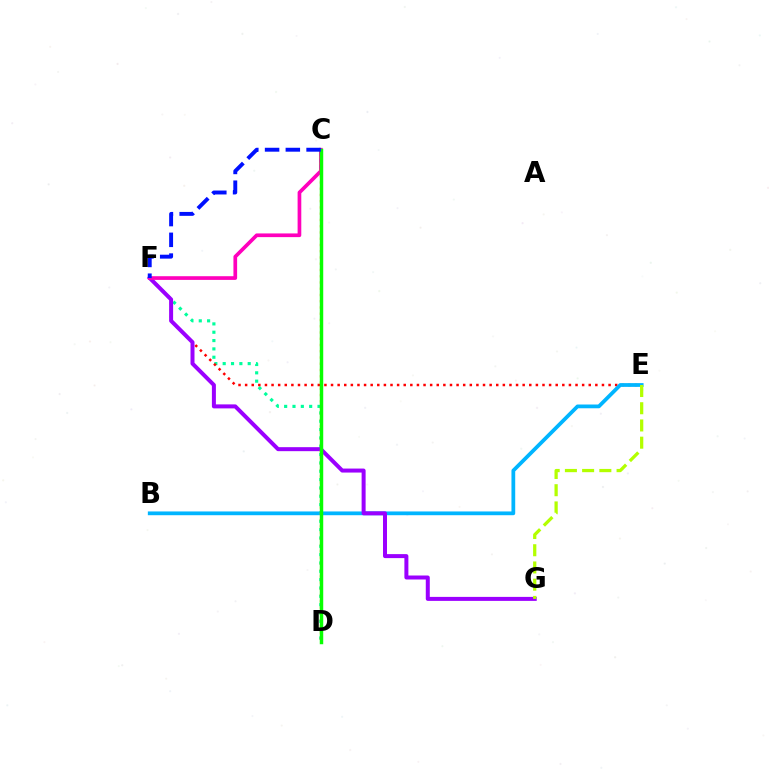{('D', 'F'): [{'color': '#00ff9d', 'line_style': 'dotted', 'thickness': 2.27}], ('E', 'F'): [{'color': '#ff0000', 'line_style': 'dotted', 'thickness': 1.8}], ('B', 'E'): [{'color': '#00b5ff', 'line_style': 'solid', 'thickness': 2.71}], ('F', 'G'): [{'color': '#9b00ff', 'line_style': 'solid', 'thickness': 2.88}], ('C', 'F'): [{'color': '#ff00bd', 'line_style': 'solid', 'thickness': 2.65}, {'color': '#0010ff', 'line_style': 'dashed', 'thickness': 2.82}], ('E', 'G'): [{'color': '#b3ff00', 'line_style': 'dashed', 'thickness': 2.34}], ('C', 'D'): [{'color': '#ffa500', 'line_style': 'dotted', 'thickness': 1.7}, {'color': '#08ff00', 'line_style': 'solid', 'thickness': 2.49}]}